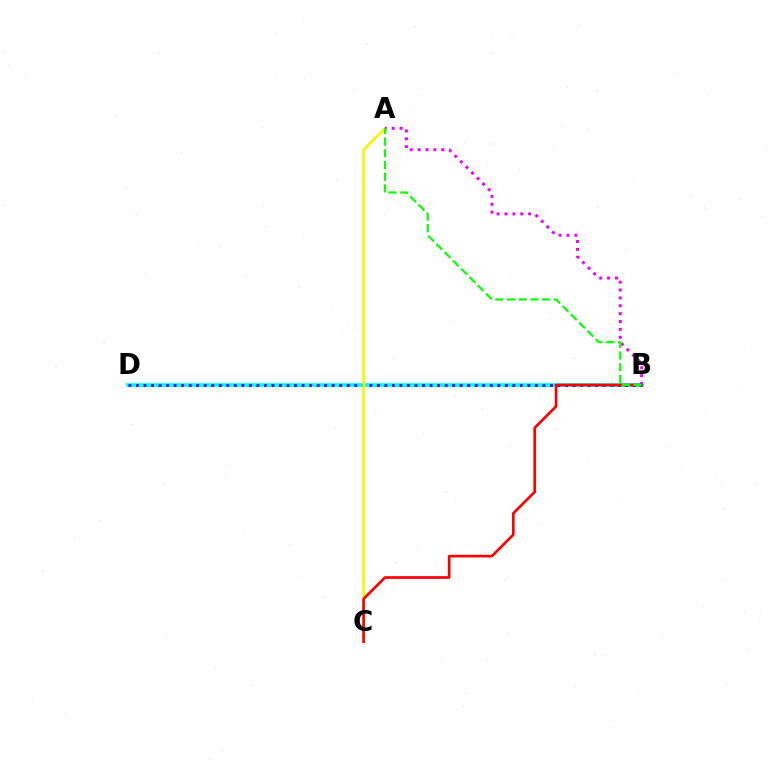{('B', 'D'): [{'color': '#00fff6', 'line_style': 'solid', 'thickness': 2.67}, {'color': '#0010ff', 'line_style': 'dotted', 'thickness': 2.05}], ('A', 'C'): [{'color': '#fcf500', 'line_style': 'solid', 'thickness': 1.96}], ('B', 'C'): [{'color': '#ff0000', 'line_style': 'solid', 'thickness': 1.93}], ('A', 'B'): [{'color': '#ee00ff', 'line_style': 'dotted', 'thickness': 2.14}, {'color': '#08ff00', 'line_style': 'dashed', 'thickness': 1.59}]}